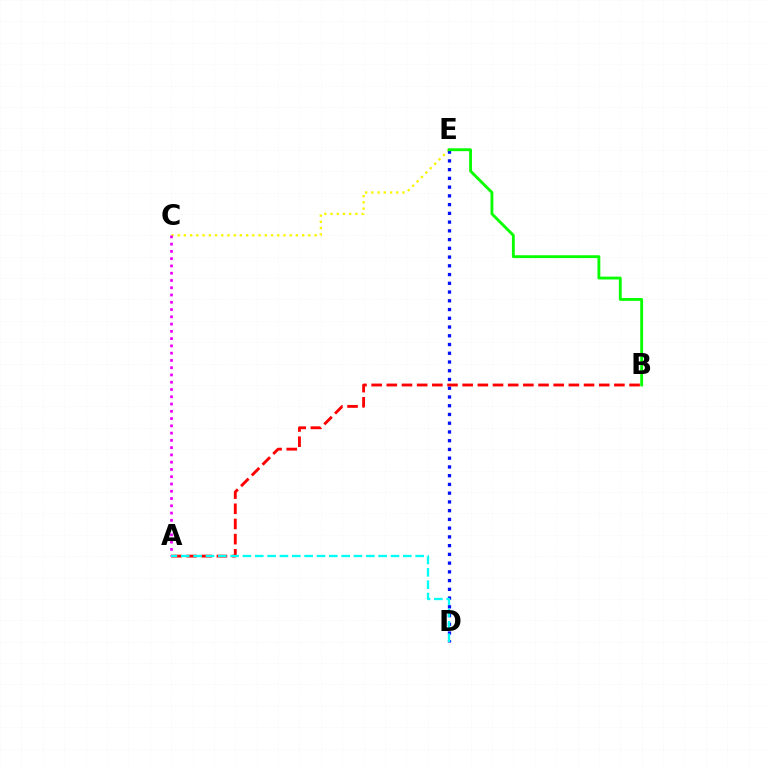{('C', 'E'): [{'color': '#fcf500', 'line_style': 'dotted', 'thickness': 1.69}], ('D', 'E'): [{'color': '#0010ff', 'line_style': 'dotted', 'thickness': 2.38}], ('A', 'B'): [{'color': '#ff0000', 'line_style': 'dashed', 'thickness': 2.06}], ('A', 'C'): [{'color': '#ee00ff', 'line_style': 'dotted', 'thickness': 1.97}], ('B', 'E'): [{'color': '#08ff00', 'line_style': 'solid', 'thickness': 2.06}], ('A', 'D'): [{'color': '#00fff6', 'line_style': 'dashed', 'thickness': 1.68}]}